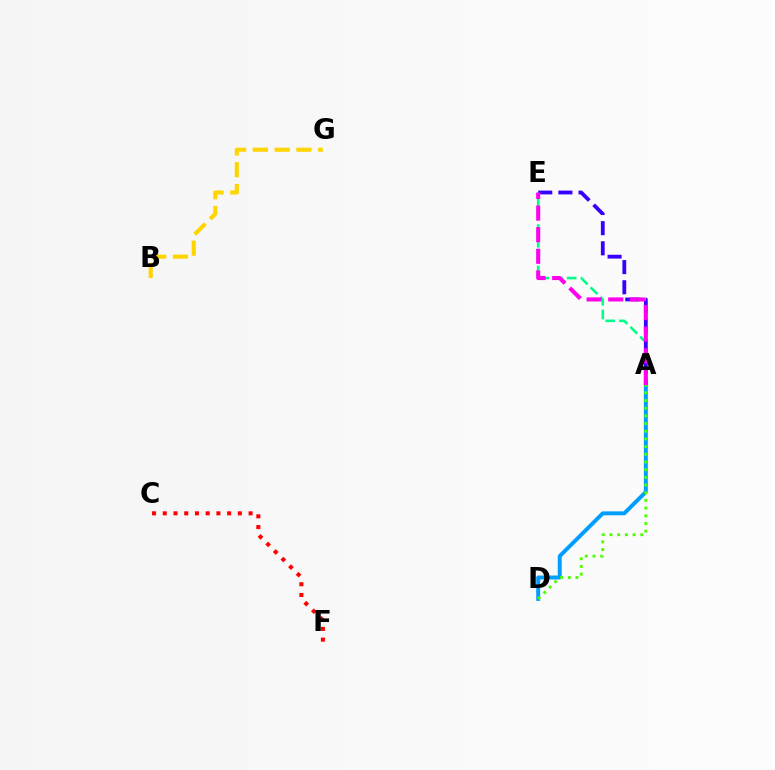{('A', 'E'): [{'color': '#00ff86', 'line_style': 'dashed', 'thickness': 1.87}, {'color': '#3700ff', 'line_style': 'dashed', 'thickness': 2.74}, {'color': '#ff00ed', 'line_style': 'dashed', 'thickness': 2.94}], ('C', 'F'): [{'color': '#ff0000', 'line_style': 'dotted', 'thickness': 2.91}], ('B', 'G'): [{'color': '#ffd500', 'line_style': 'dashed', 'thickness': 2.96}], ('A', 'D'): [{'color': '#009eff', 'line_style': 'solid', 'thickness': 2.85}, {'color': '#4fff00', 'line_style': 'dotted', 'thickness': 2.09}]}